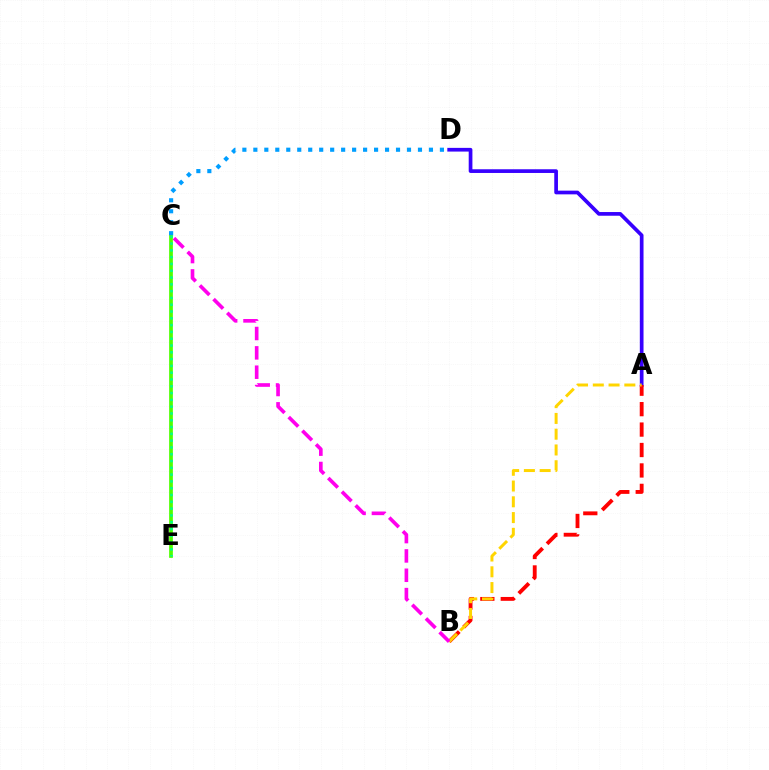{('C', 'E'): [{'color': '#4fff00', 'line_style': 'solid', 'thickness': 2.69}, {'color': '#00ff86', 'line_style': 'dotted', 'thickness': 1.85}], ('C', 'D'): [{'color': '#009eff', 'line_style': 'dotted', 'thickness': 2.98}], ('A', 'D'): [{'color': '#3700ff', 'line_style': 'solid', 'thickness': 2.67}], ('A', 'B'): [{'color': '#ff0000', 'line_style': 'dashed', 'thickness': 2.78}, {'color': '#ffd500', 'line_style': 'dashed', 'thickness': 2.14}], ('B', 'C'): [{'color': '#ff00ed', 'line_style': 'dashed', 'thickness': 2.63}]}